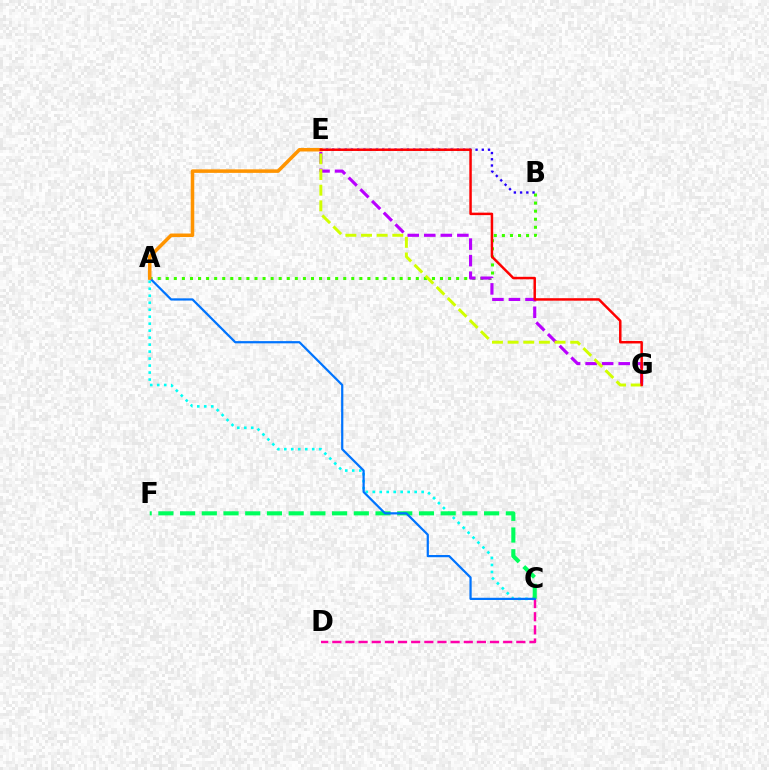{('A', 'C'): [{'color': '#00fff6', 'line_style': 'dotted', 'thickness': 1.9}, {'color': '#0074ff', 'line_style': 'solid', 'thickness': 1.6}], ('C', 'F'): [{'color': '#00ff5c', 'line_style': 'dashed', 'thickness': 2.95}], ('A', 'B'): [{'color': '#3dff00', 'line_style': 'dotted', 'thickness': 2.19}], ('E', 'G'): [{'color': '#b900ff', 'line_style': 'dashed', 'thickness': 2.25}, {'color': '#d1ff00', 'line_style': 'dashed', 'thickness': 2.13}, {'color': '#ff0000', 'line_style': 'solid', 'thickness': 1.79}], ('B', 'E'): [{'color': '#2500ff', 'line_style': 'dotted', 'thickness': 1.69}], ('C', 'D'): [{'color': '#ff00ac', 'line_style': 'dashed', 'thickness': 1.79}], ('A', 'E'): [{'color': '#ff9400', 'line_style': 'solid', 'thickness': 2.54}]}